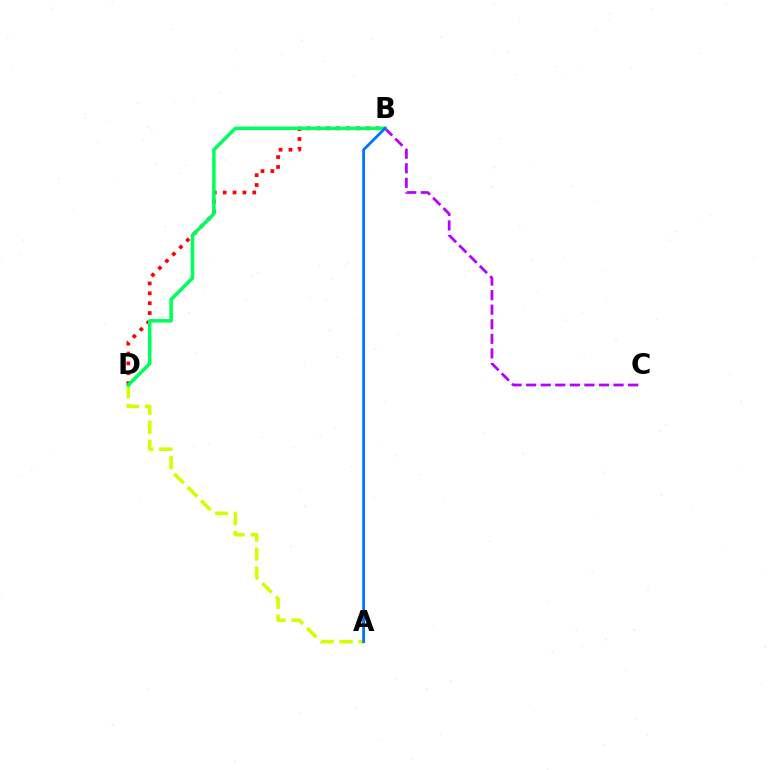{('B', 'D'): [{'color': '#ff0000', 'line_style': 'dotted', 'thickness': 2.68}, {'color': '#00ff5c', 'line_style': 'solid', 'thickness': 2.54}], ('A', 'D'): [{'color': '#d1ff00', 'line_style': 'dashed', 'thickness': 2.58}], ('B', 'C'): [{'color': '#b900ff', 'line_style': 'dashed', 'thickness': 1.98}], ('A', 'B'): [{'color': '#0074ff', 'line_style': 'solid', 'thickness': 2.02}]}